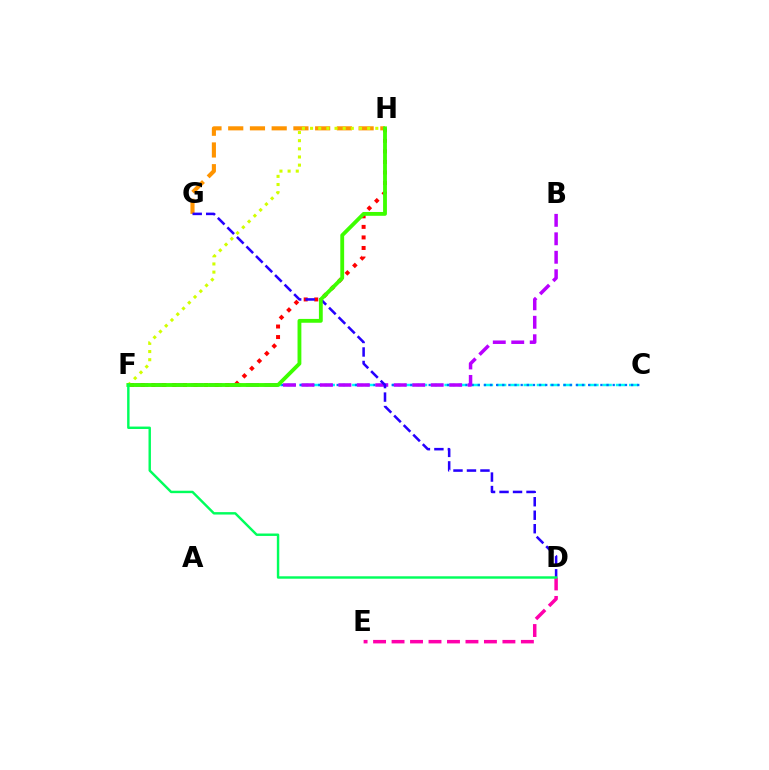{('G', 'H'): [{'color': '#ff9400', 'line_style': 'dashed', 'thickness': 2.95}], ('C', 'F'): [{'color': '#00fff6', 'line_style': 'dashed', 'thickness': 1.79}, {'color': '#0074ff', 'line_style': 'dotted', 'thickness': 1.67}], ('B', 'F'): [{'color': '#b900ff', 'line_style': 'dashed', 'thickness': 2.51}], ('D', 'E'): [{'color': '#ff00ac', 'line_style': 'dashed', 'thickness': 2.51}], ('F', 'H'): [{'color': '#ff0000', 'line_style': 'dotted', 'thickness': 2.86}, {'color': '#d1ff00', 'line_style': 'dotted', 'thickness': 2.22}, {'color': '#3dff00', 'line_style': 'solid', 'thickness': 2.76}], ('D', 'G'): [{'color': '#2500ff', 'line_style': 'dashed', 'thickness': 1.83}], ('D', 'F'): [{'color': '#00ff5c', 'line_style': 'solid', 'thickness': 1.75}]}